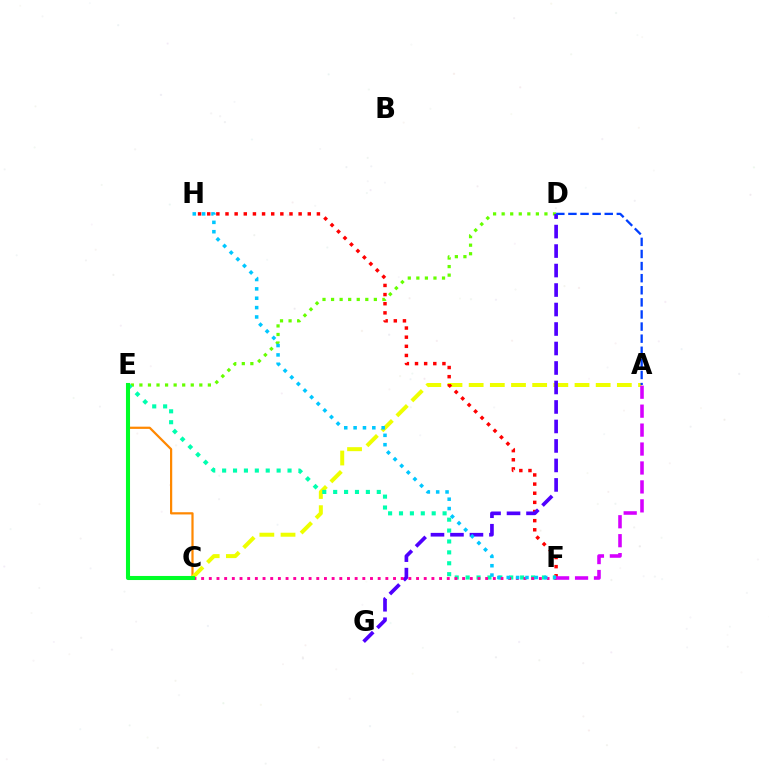{('C', 'E'): [{'color': '#ff8800', 'line_style': 'solid', 'thickness': 1.6}, {'color': '#00ff27', 'line_style': 'solid', 'thickness': 2.93}], ('A', 'C'): [{'color': '#eeff00', 'line_style': 'dashed', 'thickness': 2.88}], ('D', 'E'): [{'color': '#66ff00', 'line_style': 'dotted', 'thickness': 2.33}], ('F', 'H'): [{'color': '#ff0000', 'line_style': 'dotted', 'thickness': 2.48}, {'color': '#00c7ff', 'line_style': 'dotted', 'thickness': 2.54}], ('E', 'F'): [{'color': '#00ffaf', 'line_style': 'dotted', 'thickness': 2.96}], ('D', 'G'): [{'color': '#4f00ff', 'line_style': 'dashed', 'thickness': 2.65}], ('A', 'F'): [{'color': '#d600ff', 'line_style': 'dashed', 'thickness': 2.57}], ('C', 'F'): [{'color': '#ff00a0', 'line_style': 'dotted', 'thickness': 2.09}], ('A', 'D'): [{'color': '#003fff', 'line_style': 'dashed', 'thickness': 1.64}]}